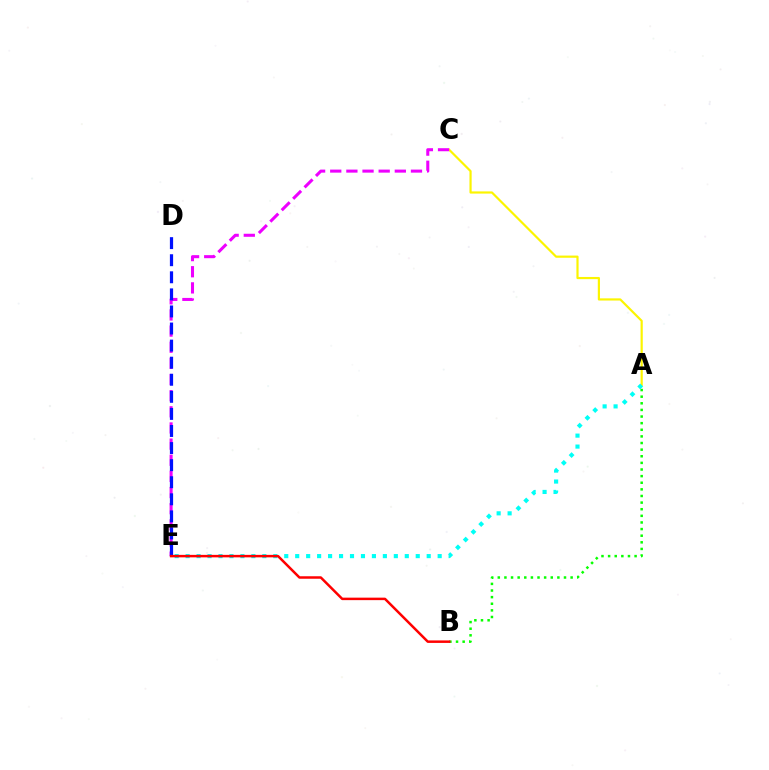{('A', 'B'): [{'color': '#08ff00', 'line_style': 'dotted', 'thickness': 1.8}], ('A', 'C'): [{'color': '#fcf500', 'line_style': 'solid', 'thickness': 1.58}], ('C', 'E'): [{'color': '#ee00ff', 'line_style': 'dashed', 'thickness': 2.19}], ('A', 'E'): [{'color': '#00fff6', 'line_style': 'dotted', 'thickness': 2.98}], ('D', 'E'): [{'color': '#0010ff', 'line_style': 'dashed', 'thickness': 2.32}], ('B', 'E'): [{'color': '#ff0000', 'line_style': 'solid', 'thickness': 1.79}]}